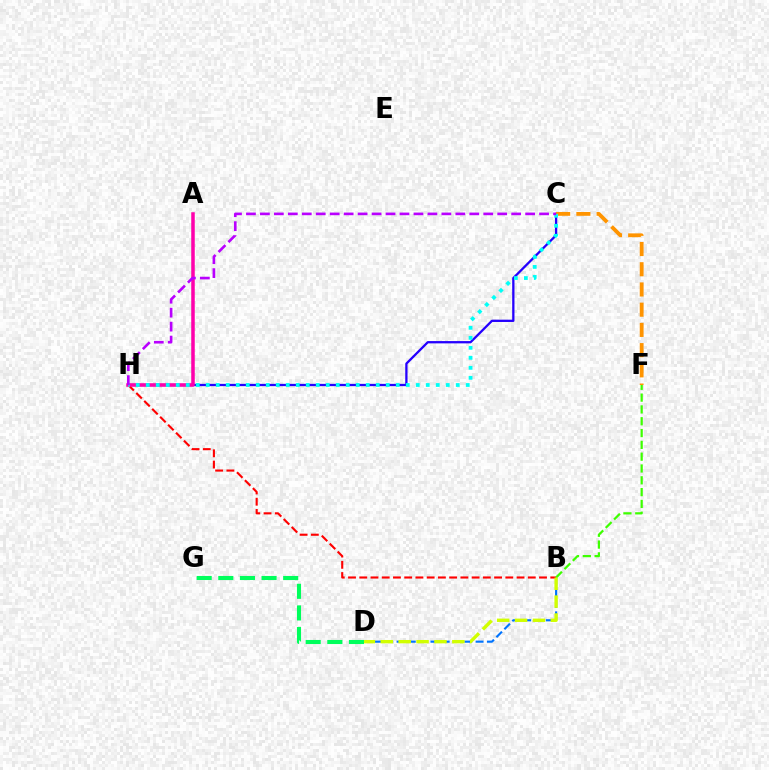{('B', 'D'): [{'color': '#0074ff', 'line_style': 'dashed', 'thickness': 1.53}, {'color': '#d1ff00', 'line_style': 'dashed', 'thickness': 2.43}], ('C', 'H'): [{'color': '#2500ff', 'line_style': 'solid', 'thickness': 1.65}, {'color': '#00fff6', 'line_style': 'dotted', 'thickness': 2.72}, {'color': '#b900ff', 'line_style': 'dashed', 'thickness': 1.9}], ('B', 'H'): [{'color': '#ff0000', 'line_style': 'dashed', 'thickness': 1.53}], ('B', 'F'): [{'color': '#3dff00', 'line_style': 'dashed', 'thickness': 1.6}], ('C', 'F'): [{'color': '#ff9400', 'line_style': 'dashed', 'thickness': 2.75}], ('A', 'H'): [{'color': '#ff00ac', 'line_style': 'solid', 'thickness': 2.53}], ('D', 'G'): [{'color': '#00ff5c', 'line_style': 'dashed', 'thickness': 2.94}]}